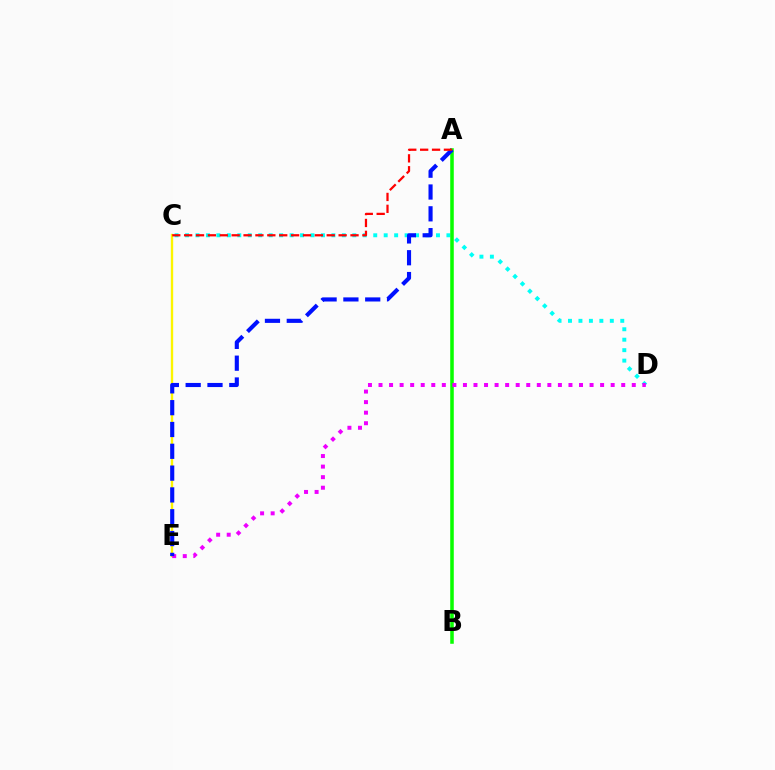{('C', 'D'): [{'color': '#00fff6', 'line_style': 'dotted', 'thickness': 2.84}], ('C', 'E'): [{'color': '#fcf500', 'line_style': 'solid', 'thickness': 1.7}], ('A', 'B'): [{'color': '#08ff00', 'line_style': 'solid', 'thickness': 2.55}], ('D', 'E'): [{'color': '#ee00ff', 'line_style': 'dotted', 'thickness': 2.87}], ('A', 'E'): [{'color': '#0010ff', 'line_style': 'dashed', 'thickness': 2.96}], ('A', 'C'): [{'color': '#ff0000', 'line_style': 'dashed', 'thickness': 1.61}]}